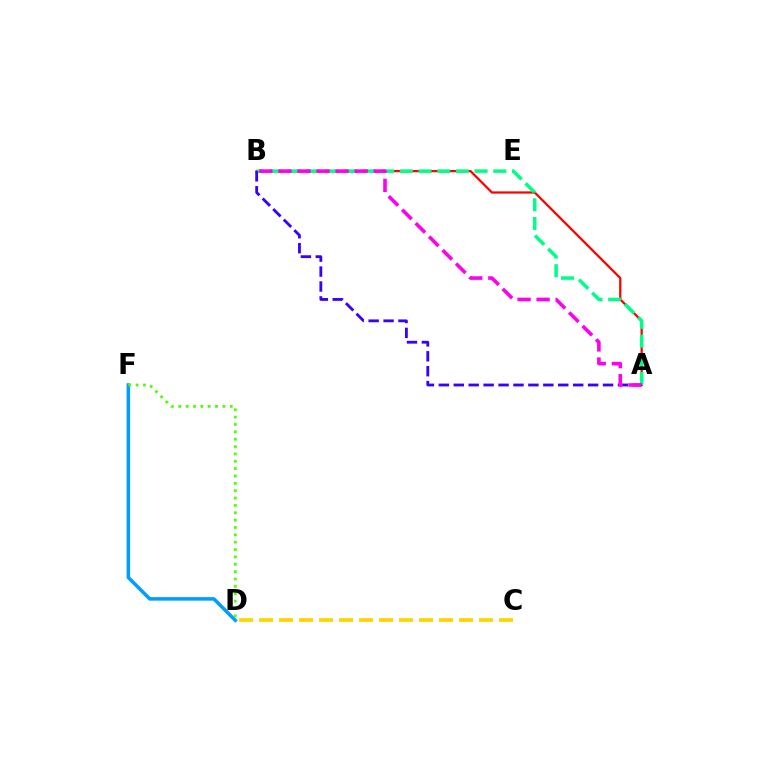{('A', 'B'): [{'color': '#ff0000', 'line_style': 'solid', 'thickness': 1.62}, {'color': '#00ff86', 'line_style': 'dashed', 'thickness': 2.54}, {'color': '#3700ff', 'line_style': 'dashed', 'thickness': 2.03}, {'color': '#ff00ed', 'line_style': 'dashed', 'thickness': 2.59}], ('D', 'F'): [{'color': '#009eff', 'line_style': 'solid', 'thickness': 2.54}, {'color': '#4fff00', 'line_style': 'dotted', 'thickness': 2.0}], ('C', 'D'): [{'color': '#ffd500', 'line_style': 'dashed', 'thickness': 2.72}]}